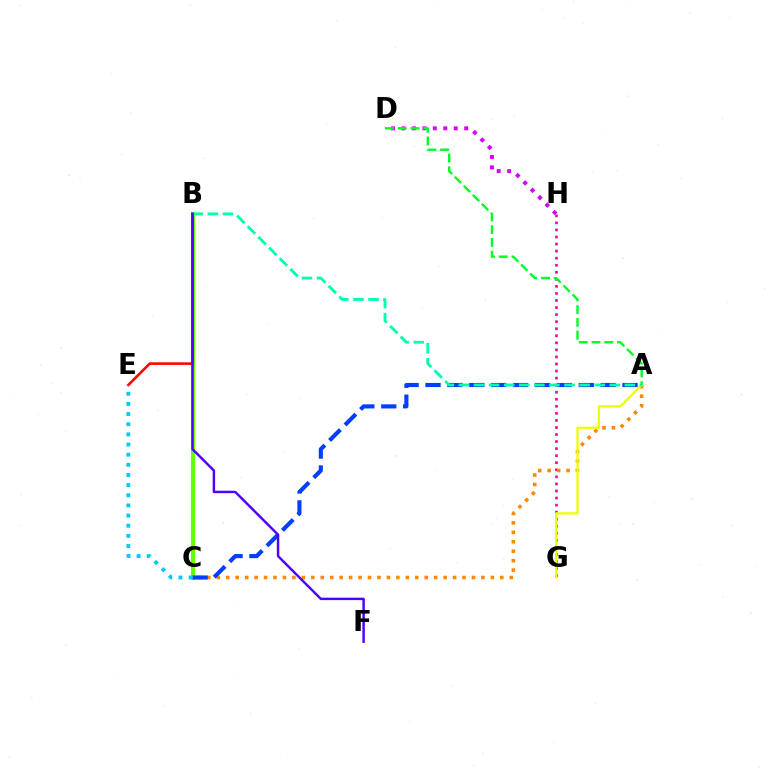{('D', 'H'): [{'color': '#d600ff', 'line_style': 'dotted', 'thickness': 2.84}], ('G', 'H'): [{'color': '#ff00a0', 'line_style': 'dotted', 'thickness': 1.92}], ('A', 'C'): [{'color': '#ff8800', 'line_style': 'dotted', 'thickness': 2.57}, {'color': '#003fff', 'line_style': 'dashed', 'thickness': 2.97}], ('B', 'C'): [{'color': '#66ff00', 'line_style': 'solid', 'thickness': 2.96}], ('A', 'G'): [{'color': '#eeff00', 'line_style': 'solid', 'thickness': 1.63}], ('B', 'E'): [{'color': '#ff0000', 'line_style': 'solid', 'thickness': 1.85}], ('A', 'B'): [{'color': '#00ffaf', 'line_style': 'dashed', 'thickness': 2.05}], ('C', 'E'): [{'color': '#00c7ff', 'line_style': 'dotted', 'thickness': 2.76}], ('B', 'F'): [{'color': '#4f00ff', 'line_style': 'solid', 'thickness': 1.77}], ('A', 'D'): [{'color': '#00ff27', 'line_style': 'dashed', 'thickness': 1.73}]}